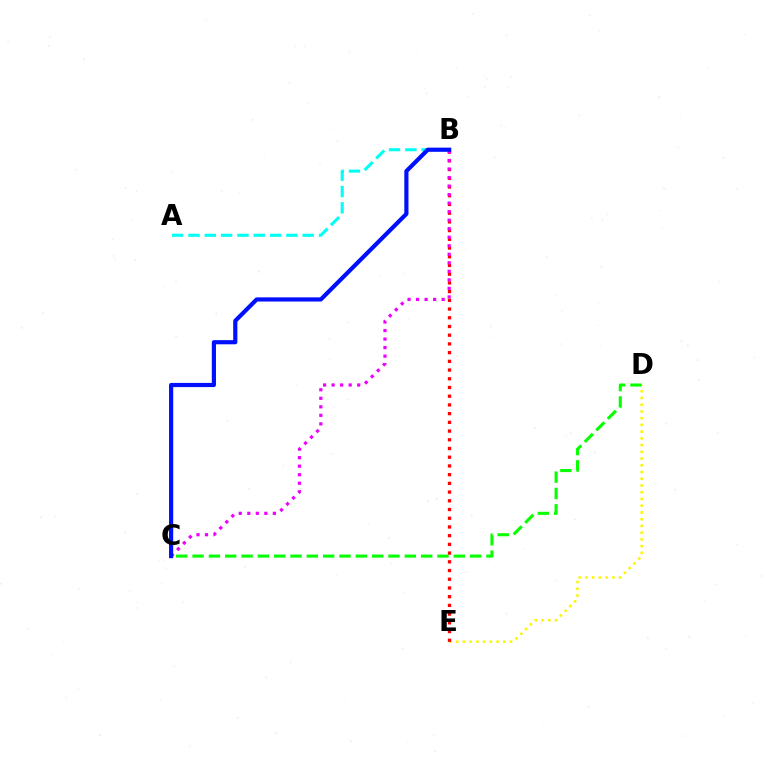{('D', 'E'): [{'color': '#fcf500', 'line_style': 'dotted', 'thickness': 1.83}], ('B', 'E'): [{'color': '#ff0000', 'line_style': 'dotted', 'thickness': 2.37}], ('A', 'B'): [{'color': '#00fff6', 'line_style': 'dashed', 'thickness': 2.22}], ('B', 'C'): [{'color': '#ee00ff', 'line_style': 'dotted', 'thickness': 2.32}, {'color': '#0010ff', 'line_style': 'solid', 'thickness': 3.0}], ('C', 'D'): [{'color': '#08ff00', 'line_style': 'dashed', 'thickness': 2.22}]}